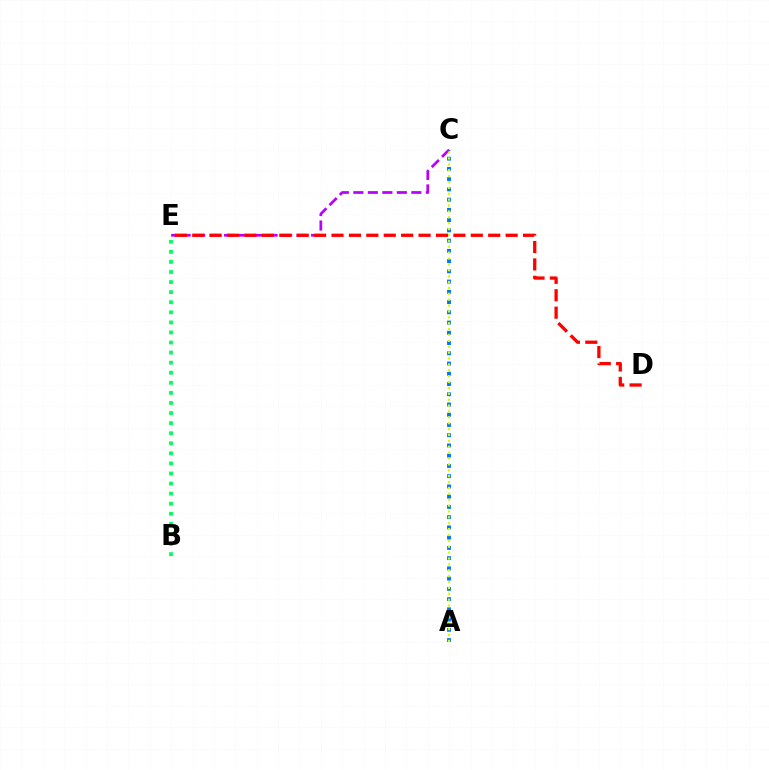{('B', 'E'): [{'color': '#00ff5c', 'line_style': 'dotted', 'thickness': 2.74}], ('C', 'E'): [{'color': '#b900ff', 'line_style': 'dashed', 'thickness': 1.97}], ('A', 'C'): [{'color': '#0074ff', 'line_style': 'dotted', 'thickness': 2.78}, {'color': '#d1ff00', 'line_style': 'dotted', 'thickness': 1.6}], ('D', 'E'): [{'color': '#ff0000', 'line_style': 'dashed', 'thickness': 2.37}]}